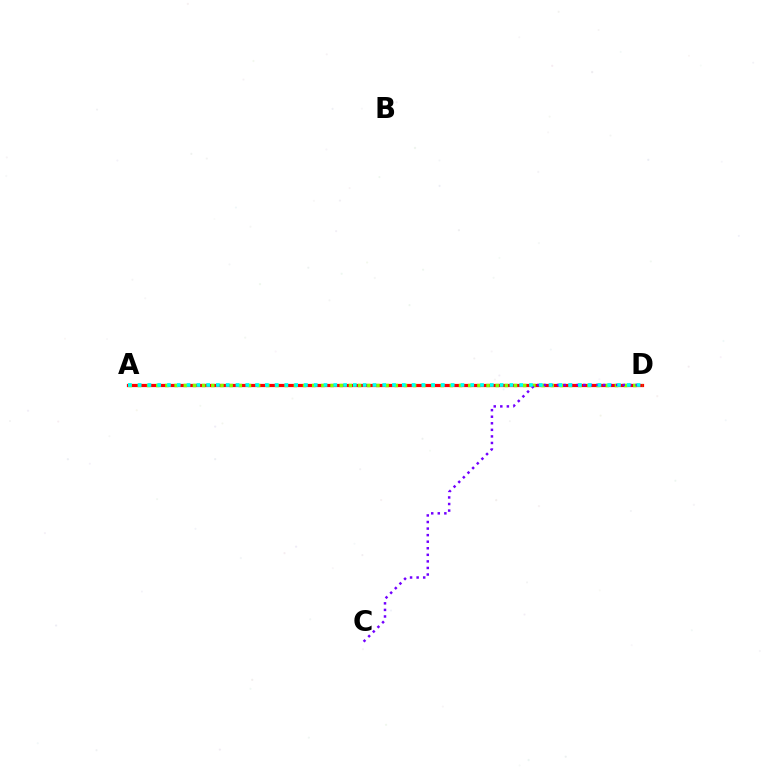{('A', 'D'): [{'color': '#ff0000', 'line_style': 'solid', 'thickness': 2.31}, {'color': '#84ff00', 'line_style': 'dotted', 'thickness': 2.49}, {'color': '#00fff6', 'line_style': 'dotted', 'thickness': 2.66}], ('C', 'D'): [{'color': '#7200ff', 'line_style': 'dotted', 'thickness': 1.78}]}